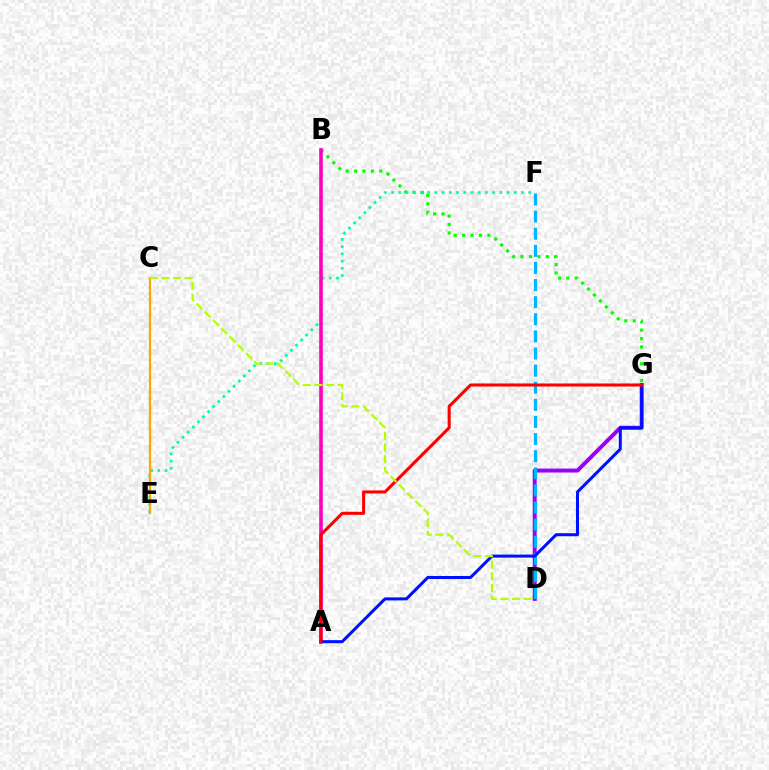{('B', 'G'): [{'color': '#08ff00', 'line_style': 'dotted', 'thickness': 2.28}], ('E', 'F'): [{'color': '#00ff9d', 'line_style': 'dotted', 'thickness': 1.96}], ('D', 'G'): [{'color': '#9b00ff', 'line_style': 'solid', 'thickness': 2.85}], ('D', 'F'): [{'color': '#00b5ff', 'line_style': 'dashed', 'thickness': 2.32}], ('A', 'B'): [{'color': '#ff00bd', 'line_style': 'solid', 'thickness': 2.6}], ('A', 'G'): [{'color': '#0010ff', 'line_style': 'solid', 'thickness': 2.18}, {'color': '#ff0000', 'line_style': 'solid', 'thickness': 2.2}], ('C', 'E'): [{'color': '#ffa500', 'line_style': 'solid', 'thickness': 1.61}], ('C', 'D'): [{'color': '#b3ff00', 'line_style': 'dashed', 'thickness': 1.58}]}